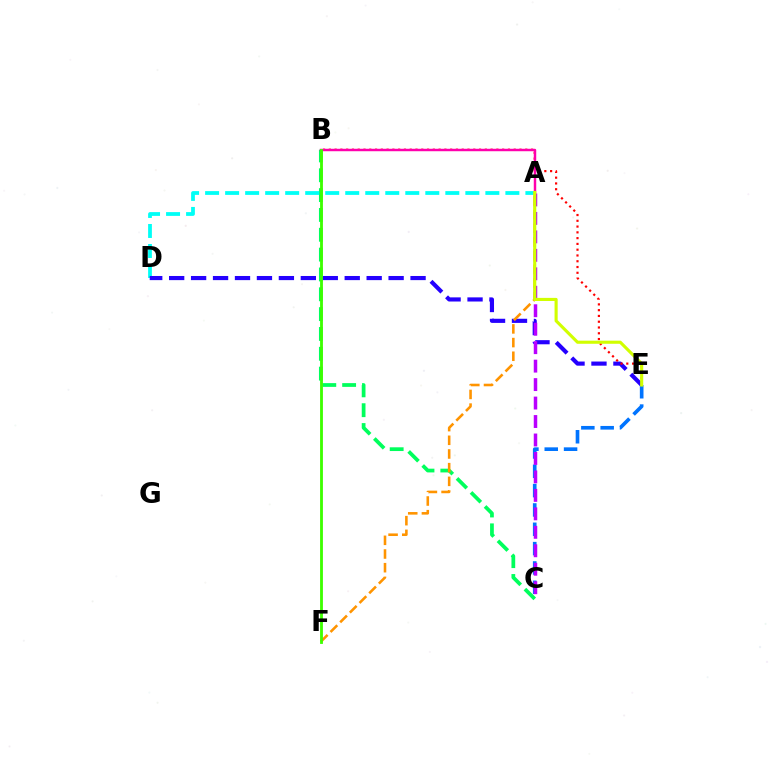{('B', 'C'): [{'color': '#00ff5c', 'line_style': 'dashed', 'thickness': 2.69}], ('A', 'D'): [{'color': '#00fff6', 'line_style': 'dashed', 'thickness': 2.72}], ('D', 'E'): [{'color': '#2500ff', 'line_style': 'dashed', 'thickness': 2.98}], ('B', 'E'): [{'color': '#ff0000', 'line_style': 'dotted', 'thickness': 1.57}], ('A', 'B'): [{'color': '#ff00ac', 'line_style': 'solid', 'thickness': 1.77}], ('A', 'F'): [{'color': '#ff9400', 'line_style': 'dashed', 'thickness': 1.86}], ('B', 'F'): [{'color': '#3dff00', 'line_style': 'solid', 'thickness': 2.04}], ('C', 'E'): [{'color': '#0074ff', 'line_style': 'dashed', 'thickness': 2.63}], ('A', 'C'): [{'color': '#b900ff', 'line_style': 'dashed', 'thickness': 2.51}], ('A', 'E'): [{'color': '#d1ff00', 'line_style': 'solid', 'thickness': 2.24}]}